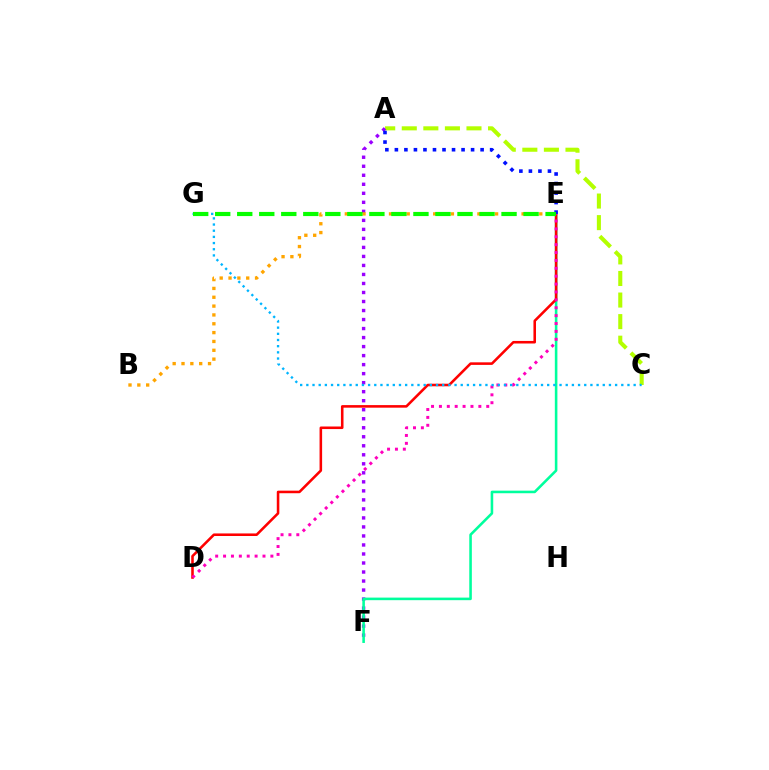{('A', 'C'): [{'color': '#b3ff00', 'line_style': 'dashed', 'thickness': 2.93}], ('A', 'F'): [{'color': '#9b00ff', 'line_style': 'dotted', 'thickness': 2.45}], ('E', 'F'): [{'color': '#00ff9d', 'line_style': 'solid', 'thickness': 1.85}], ('D', 'E'): [{'color': '#ff0000', 'line_style': 'solid', 'thickness': 1.85}, {'color': '#ff00bd', 'line_style': 'dotted', 'thickness': 2.14}], ('C', 'G'): [{'color': '#00b5ff', 'line_style': 'dotted', 'thickness': 1.68}], ('A', 'E'): [{'color': '#0010ff', 'line_style': 'dotted', 'thickness': 2.59}], ('B', 'E'): [{'color': '#ffa500', 'line_style': 'dotted', 'thickness': 2.4}], ('E', 'G'): [{'color': '#08ff00', 'line_style': 'dashed', 'thickness': 2.99}]}